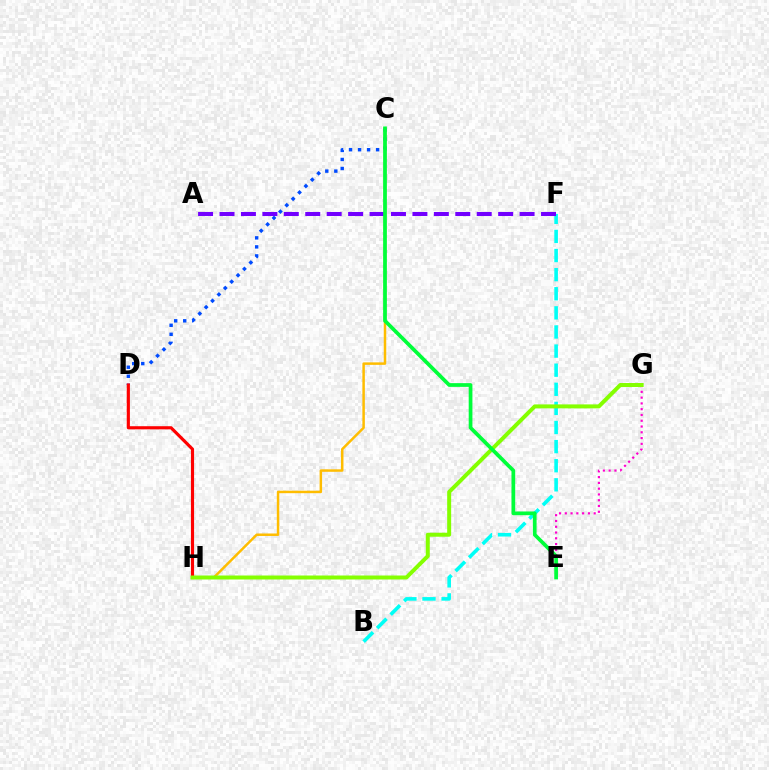{('C', 'D'): [{'color': '#004bff', 'line_style': 'dotted', 'thickness': 2.45}], ('D', 'H'): [{'color': '#ff0000', 'line_style': 'solid', 'thickness': 2.26}], ('E', 'G'): [{'color': '#ff00cf', 'line_style': 'dotted', 'thickness': 1.57}], ('B', 'F'): [{'color': '#00fff6', 'line_style': 'dashed', 'thickness': 2.6}], ('C', 'H'): [{'color': '#ffbd00', 'line_style': 'solid', 'thickness': 1.79}], ('A', 'F'): [{'color': '#7200ff', 'line_style': 'dashed', 'thickness': 2.91}], ('G', 'H'): [{'color': '#84ff00', 'line_style': 'solid', 'thickness': 2.86}], ('C', 'E'): [{'color': '#00ff39', 'line_style': 'solid', 'thickness': 2.68}]}